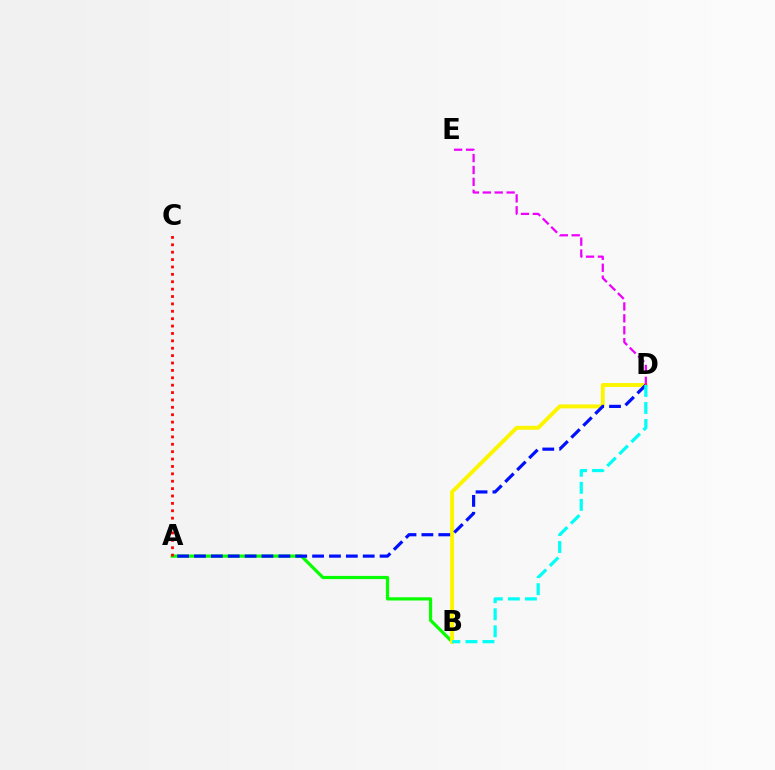{('A', 'B'): [{'color': '#08ff00', 'line_style': 'solid', 'thickness': 2.31}], ('B', 'D'): [{'color': '#fcf500', 'line_style': 'solid', 'thickness': 2.83}, {'color': '#00fff6', 'line_style': 'dashed', 'thickness': 2.31}], ('A', 'C'): [{'color': '#ff0000', 'line_style': 'dotted', 'thickness': 2.01}], ('A', 'D'): [{'color': '#0010ff', 'line_style': 'dashed', 'thickness': 2.29}], ('D', 'E'): [{'color': '#ee00ff', 'line_style': 'dashed', 'thickness': 1.62}]}